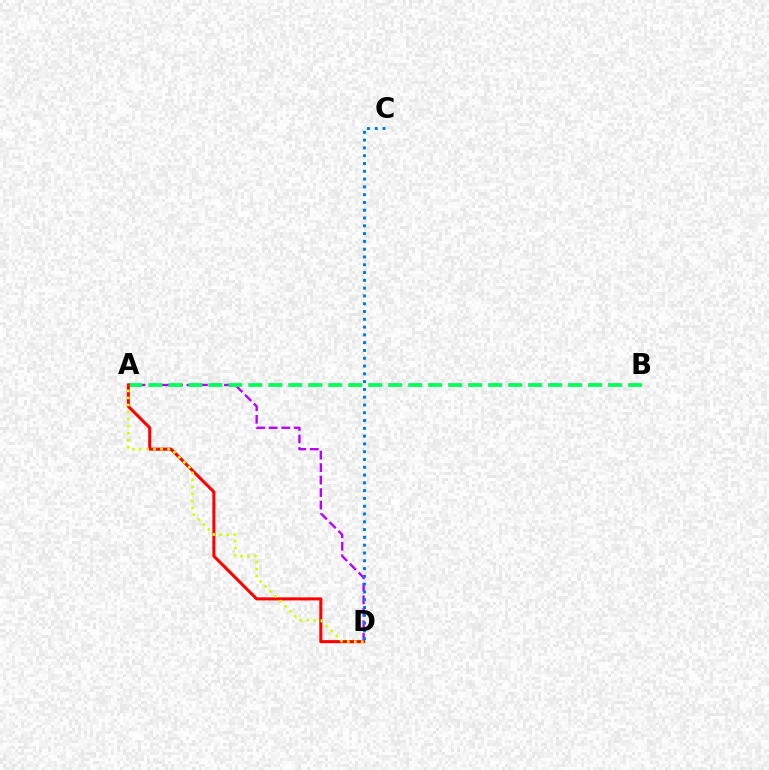{('A', 'D'): [{'color': '#b900ff', 'line_style': 'dashed', 'thickness': 1.7}, {'color': '#ff0000', 'line_style': 'solid', 'thickness': 2.2}, {'color': '#d1ff00', 'line_style': 'dotted', 'thickness': 1.91}], ('A', 'B'): [{'color': '#00ff5c', 'line_style': 'dashed', 'thickness': 2.71}], ('C', 'D'): [{'color': '#0074ff', 'line_style': 'dotted', 'thickness': 2.12}]}